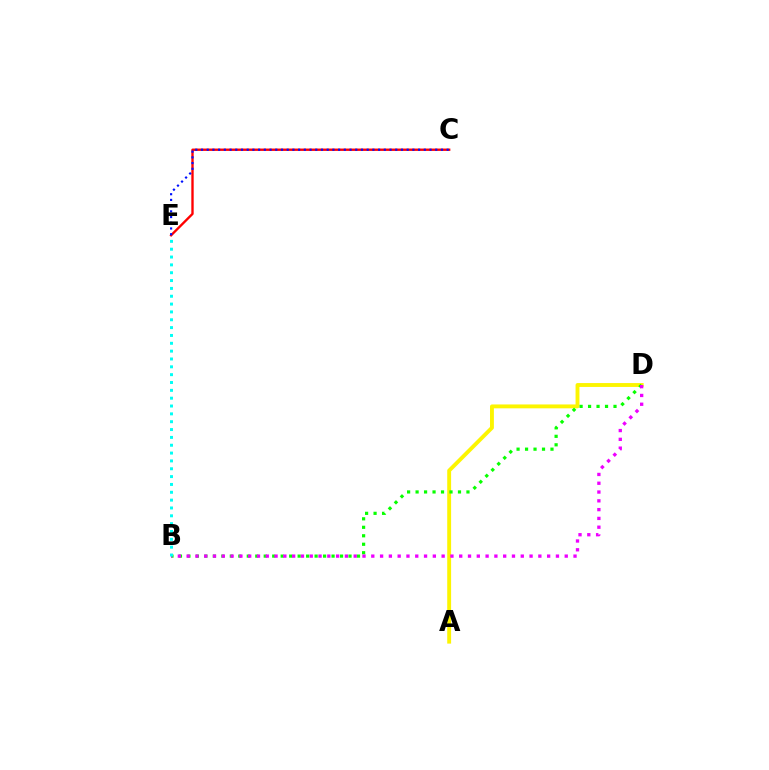{('A', 'D'): [{'color': '#fcf500', 'line_style': 'solid', 'thickness': 2.79}], ('B', 'D'): [{'color': '#08ff00', 'line_style': 'dotted', 'thickness': 2.3}, {'color': '#ee00ff', 'line_style': 'dotted', 'thickness': 2.39}], ('C', 'E'): [{'color': '#ff0000', 'line_style': 'solid', 'thickness': 1.7}, {'color': '#0010ff', 'line_style': 'dotted', 'thickness': 1.55}], ('B', 'E'): [{'color': '#00fff6', 'line_style': 'dotted', 'thickness': 2.13}]}